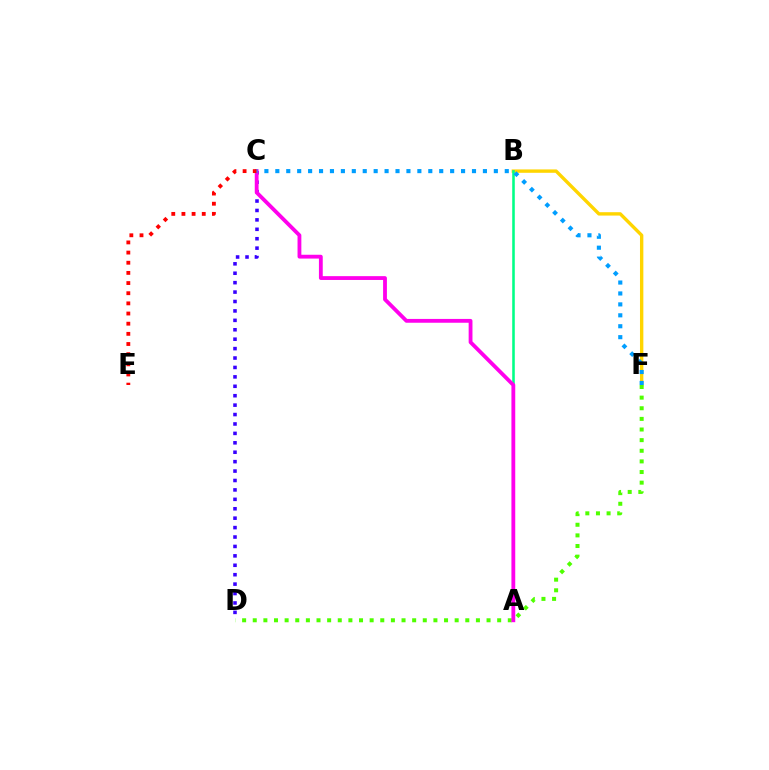{('B', 'F'): [{'color': '#ffd500', 'line_style': 'solid', 'thickness': 2.43}], ('C', 'D'): [{'color': '#3700ff', 'line_style': 'dotted', 'thickness': 2.56}], ('A', 'B'): [{'color': '#00ff86', 'line_style': 'solid', 'thickness': 1.85}], ('D', 'F'): [{'color': '#4fff00', 'line_style': 'dotted', 'thickness': 2.89}], ('A', 'C'): [{'color': '#ff00ed', 'line_style': 'solid', 'thickness': 2.75}], ('C', 'E'): [{'color': '#ff0000', 'line_style': 'dotted', 'thickness': 2.76}], ('C', 'F'): [{'color': '#009eff', 'line_style': 'dotted', 'thickness': 2.97}]}